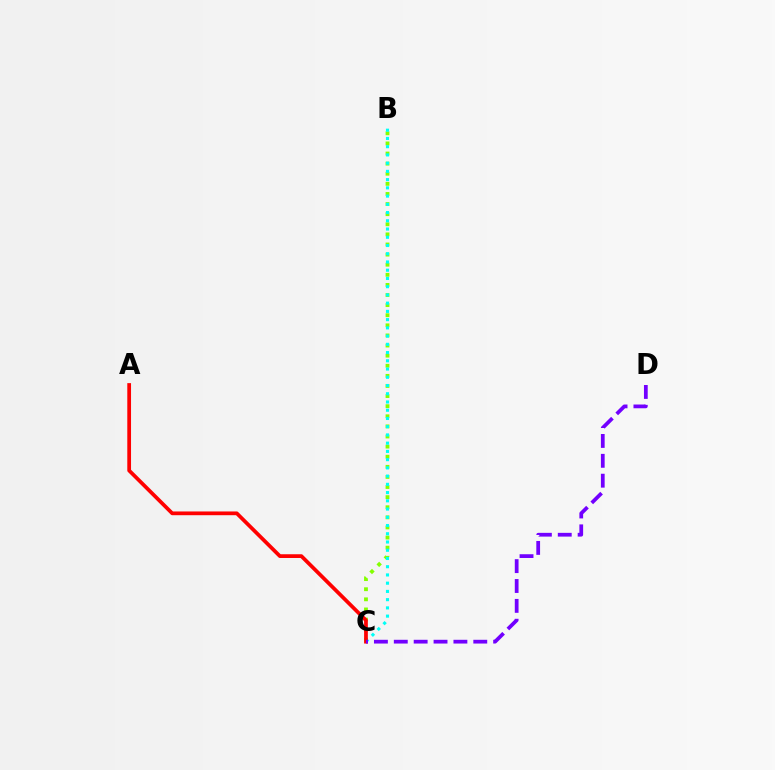{('B', 'C'): [{'color': '#84ff00', 'line_style': 'dotted', 'thickness': 2.75}, {'color': '#00fff6', 'line_style': 'dotted', 'thickness': 2.24}], ('A', 'C'): [{'color': '#ff0000', 'line_style': 'solid', 'thickness': 2.69}], ('C', 'D'): [{'color': '#7200ff', 'line_style': 'dashed', 'thickness': 2.7}]}